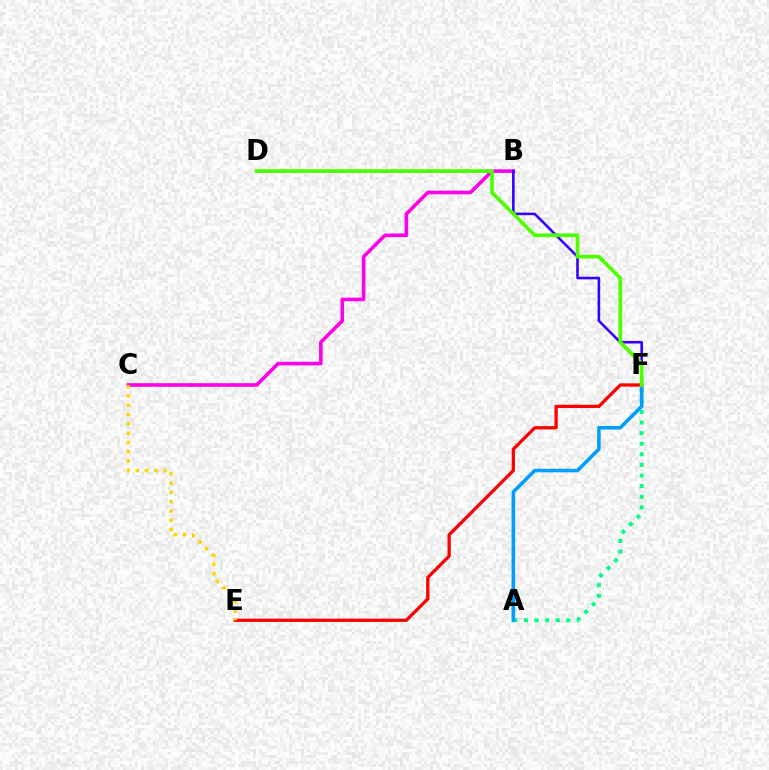{('B', 'C'): [{'color': '#ff00ed', 'line_style': 'solid', 'thickness': 2.58}], ('B', 'F'): [{'color': '#3700ff', 'line_style': 'solid', 'thickness': 1.86}], ('A', 'F'): [{'color': '#00ff86', 'line_style': 'dotted', 'thickness': 2.88}, {'color': '#009eff', 'line_style': 'solid', 'thickness': 2.56}], ('E', 'F'): [{'color': '#ff0000', 'line_style': 'solid', 'thickness': 2.35}], ('C', 'E'): [{'color': '#ffd500', 'line_style': 'dotted', 'thickness': 2.52}], ('D', 'F'): [{'color': '#4fff00', 'line_style': 'solid', 'thickness': 2.67}]}